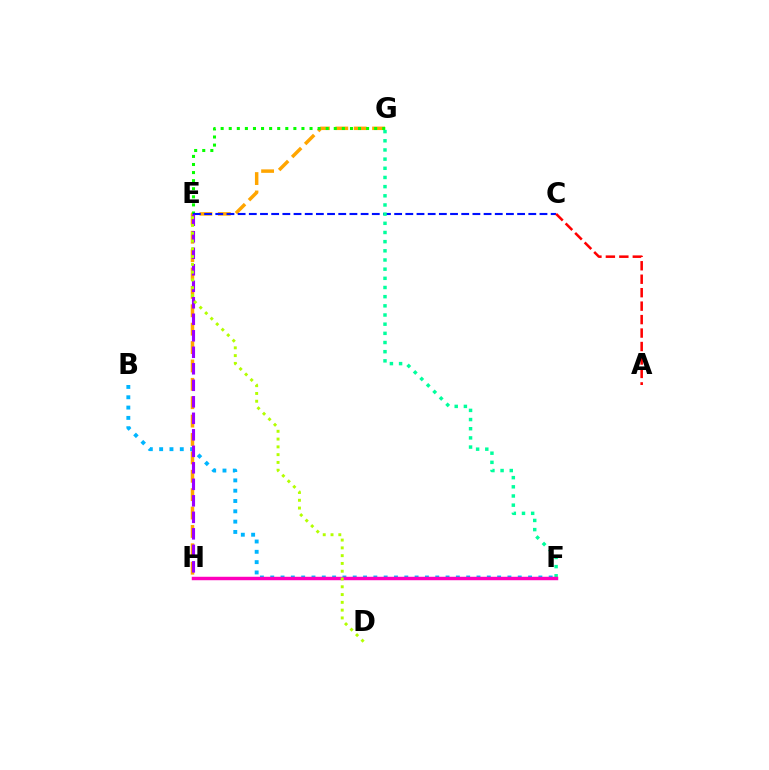{('G', 'H'): [{'color': '#ffa500', 'line_style': 'dashed', 'thickness': 2.5}], ('E', 'G'): [{'color': '#08ff00', 'line_style': 'dotted', 'thickness': 2.2}], ('C', 'E'): [{'color': '#0010ff', 'line_style': 'dashed', 'thickness': 1.52}], ('B', 'F'): [{'color': '#00b5ff', 'line_style': 'dotted', 'thickness': 2.8}], ('E', 'H'): [{'color': '#9b00ff', 'line_style': 'dashed', 'thickness': 2.24}], ('F', 'G'): [{'color': '#00ff9d', 'line_style': 'dotted', 'thickness': 2.49}], ('F', 'H'): [{'color': '#ff00bd', 'line_style': 'solid', 'thickness': 2.48}], ('D', 'E'): [{'color': '#b3ff00', 'line_style': 'dotted', 'thickness': 2.11}], ('A', 'C'): [{'color': '#ff0000', 'line_style': 'dashed', 'thickness': 1.83}]}